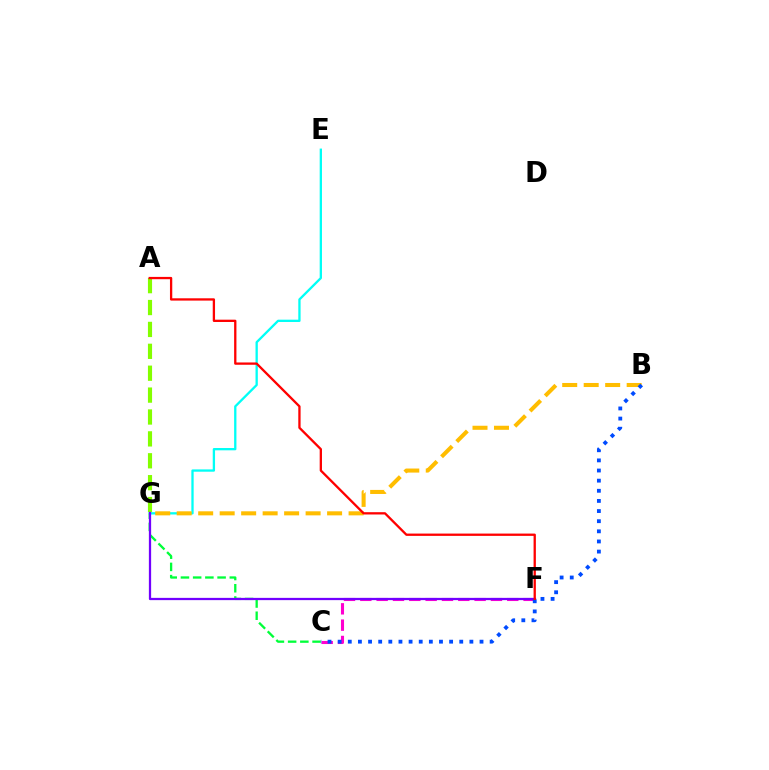{('A', 'G'): [{'color': '#84ff00', 'line_style': 'dashed', 'thickness': 2.97}], ('C', 'G'): [{'color': '#00ff39', 'line_style': 'dashed', 'thickness': 1.66}], ('E', 'G'): [{'color': '#00fff6', 'line_style': 'solid', 'thickness': 1.66}], ('C', 'F'): [{'color': '#ff00cf', 'line_style': 'dashed', 'thickness': 2.22}], ('F', 'G'): [{'color': '#7200ff', 'line_style': 'solid', 'thickness': 1.63}], ('B', 'G'): [{'color': '#ffbd00', 'line_style': 'dashed', 'thickness': 2.92}], ('B', 'C'): [{'color': '#004bff', 'line_style': 'dotted', 'thickness': 2.75}], ('A', 'F'): [{'color': '#ff0000', 'line_style': 'solid', 'thickness': 1.66}]}